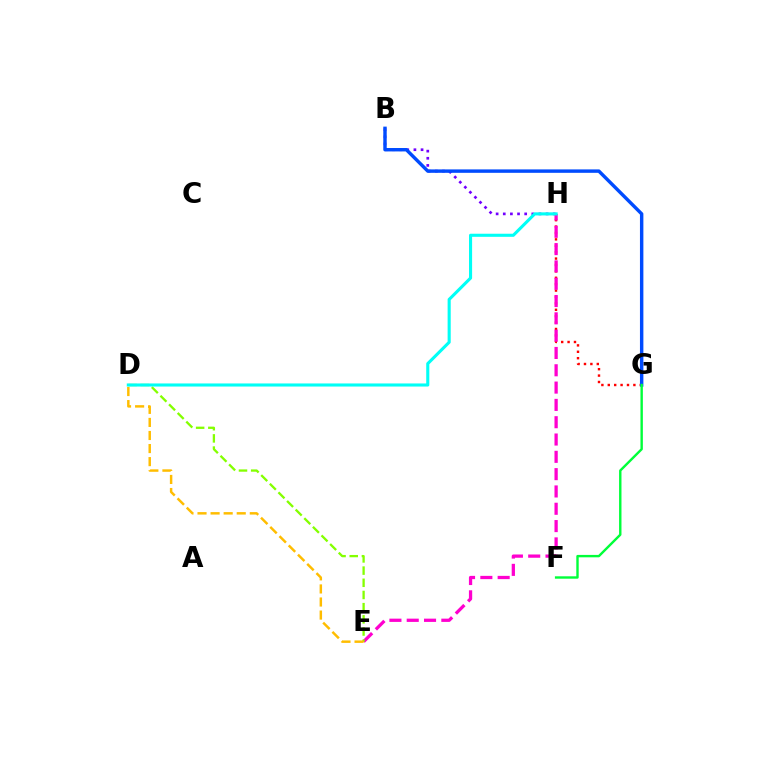{('G', 'H'): [{'color': '#ff0000', 'line_style': 'dotted', 'thickness': 1.74}], ('B', 'H'): [{'color': '#7200ff', 'line_style': 'dotted', 'thickness': 1.94}], ('E', 'H'): [{'color': '#ff00cf', 'line_style': 'dashed', 'thickness': 2.35}], ('D', 'E'): [{'color': '#84ff00', 'line_style': 'dashed', 'thickness': 1.65}, {'color': '#ffbd00', 'line_style': 'dashed', 'thickness': 1.78}], ('B', 'G'): [{'color': '#004bff', 'line_style': 'solid', 'thickness': 2.46}], ('F', 'G'): [{'color': '#00ff39', 'line_style': 'solid', 'thickness': 1.73}], ('D', 'H'): [{'color': '#00fff6', 'line_style': 'solid', 'thickness': 2.23}]}